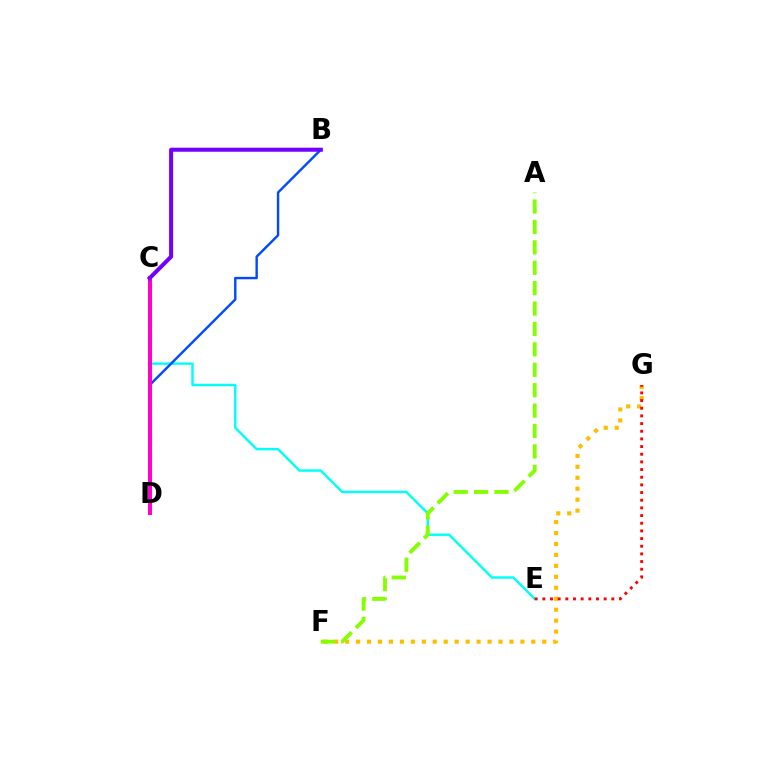{('F', 'G'): [{'color': '#ffbd00', 'line_style': 'dotted', 'thickness': 2.98}], ('C', 'E'): [{'color': '#00fff6', 'line_style': 'solid', 'thickness': 1.75}], ('E', 'G'): [{'color': '#ff0000', 'line_style': 'dotted', 'thickness': 2.08}], ('C', 'D'): [{'color': '#00ff39', 'line_style': 'dashed', 'thickness': 2.3}, {'color': '#ff00cf', 'line_style': 'solid', 'thickness': 2.87}], ('B', 'D'): [{'color': '#004bff', 'line_style': 'solid', 'thickness': 1.74}], ('A', 'F'): [{'color': '#84ff00', 'line_style': 'dashed', 'thickness': 2.77}], ('B', 'C'): [{'color': '#7200ff', 'line_style': 'solid', 'thickness': 2.91}]}